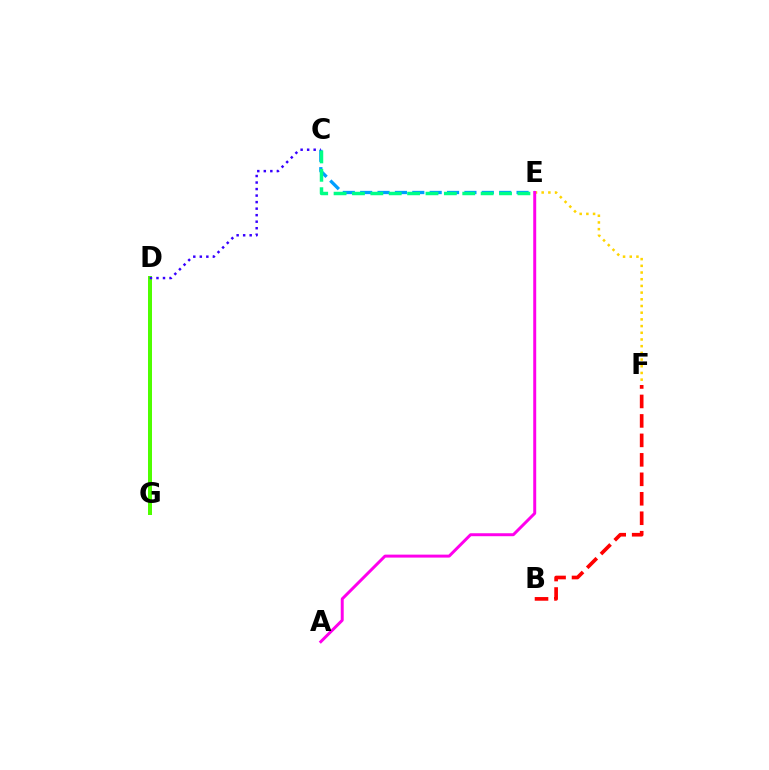{('D', 'G'): [{'color': '#4fff00', 'line_style': 'solid', 'thickness': 2.88}], ('C', 'E'): [{'color': '#009eff', 'line_style': 'dashed', 'thickness': 2.36}, {'color': '#00ff86', 'line_style': 'dashed', 'thickness': 2.5}], ('C', 'D'): [{'color': '#3700ff', 'line_style': 'dotted', 'thickness': 1.77}], ('E', 'F'): [{'color': '#ffd500', 'line_style': 'dotted', 'thickness': 1.82}], ('A', 'E'): [{'color': '#ff00ed', 'line_style': 'solid', 'thickness': 2.14}], ('B', 'F'): [{'color': '#ff0000', 'line_style': 'dashed', 'thickness': 2.64}]}